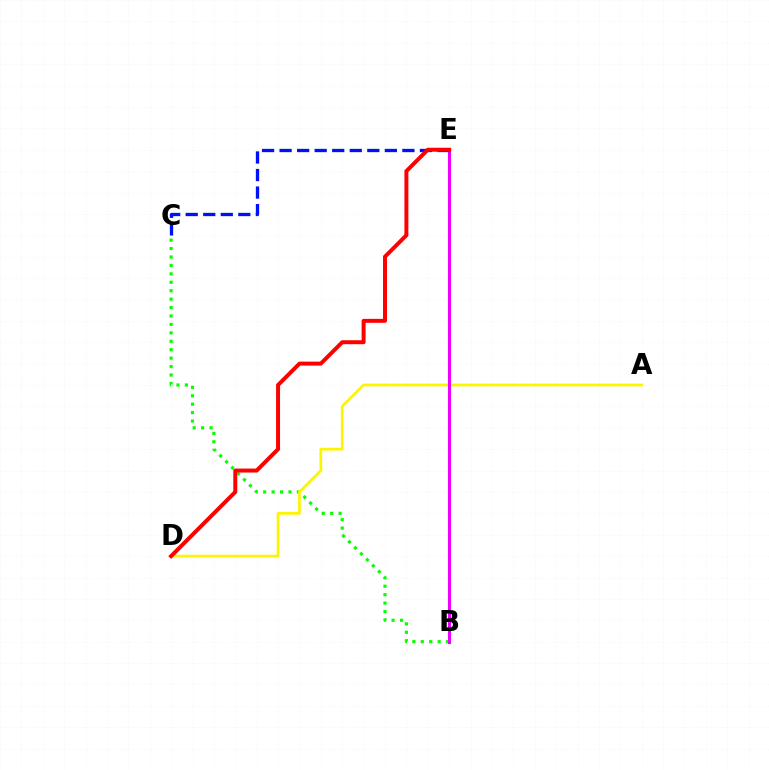{('B', 'C'): [{'color': '#08ff00', 'line_style': 'dotted', 'thickness': 2.29}], ('A', 'D'): [{'color': '#fcf500', 'line_style': 'solid', 'thickness': 1.97}], ('B', 'E'): [{'color': '#00fff6', 'line_style': 'solid', 'thickness': 1.53}, {'color': '#ee00ff', 'line_style': 'solid', 'thickness': 2.2}], ('C', 'E'): [{'color': '#0010ff', 'line_style': 'dashed', 'thickness': 2.38}], ('D', 'E'): [{'color': '#ff0000', 'line_style': 'solid', 'thickness': 2.86}]}